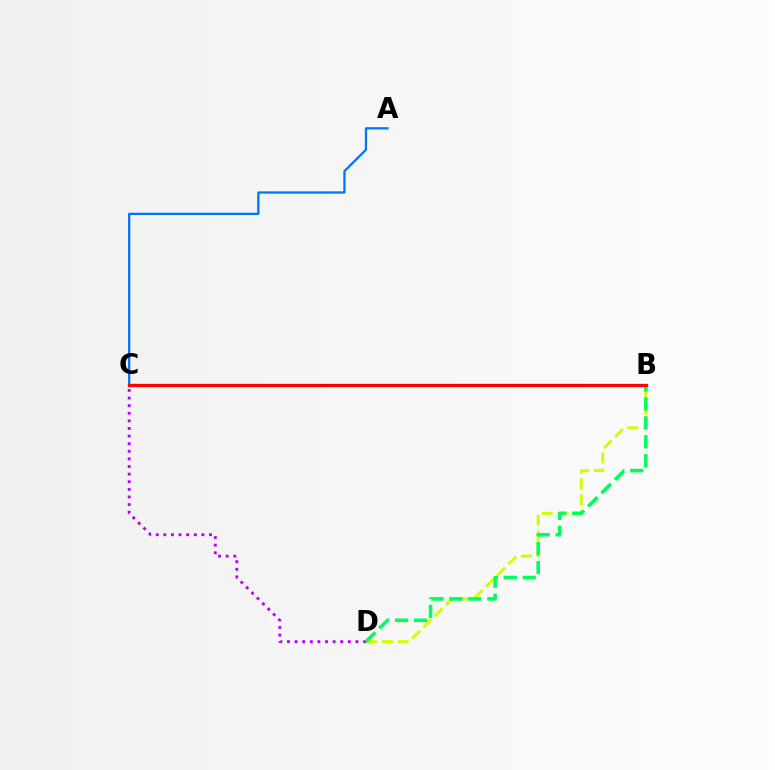{('B', 'D'): [{'color': '#d1ff00', 'line_style': 'dashed', 'thickness': 2.15}, {'color': '#00ff5c', 'line_style': 'dashed', 'thickness': 2.57}], ('A', 'C'): [{'color': '#0074ff', 'line_style': 'solid', 'thickness': 1.63}], ('C', 'D'): [{'color': '#b900ff', 'line_style': 'dotted', 'thickness': 2.07}], ('B', 'C'): [{'color': '#ff0000', 'line_style': 'solid', 'thickness': 2.35}]}